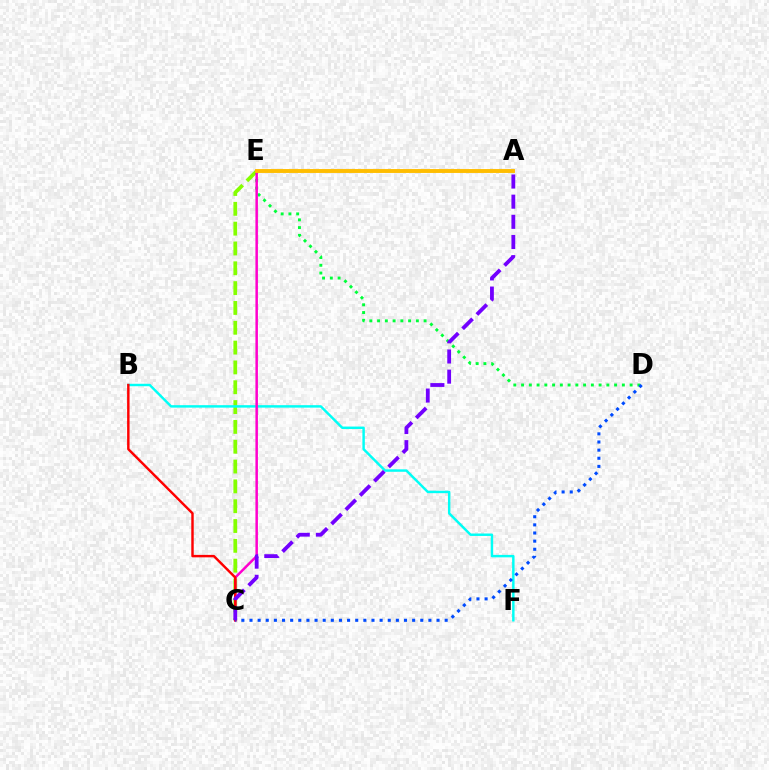{('C', 'E'): [{'color': '#84ff00', 'line_style': 'dashed', 'thickness': 2.69}, {'color': '#ff00cf', 'line_style': 'solid', 'thickness': 1.8}], ('D', 'E'): [{'color': '#00ff39', 'line_style': 'dotted', 'thickness': 2.11}], ('B', 'F'): [{'color': '#00fff6', 'line_style': 'solid', 'thickness': 1.76}], ('B', 'C'): [{'color': '#ff0000', 'line_style': 'solid', 'thickness': 1.76}], ('C', 'D'): [{'color': '#004bff', 'line_style': 'dotted', 'thickness': 2.21}], ('A', 'E'): [{'color': '#ffbd00', 'line_style': 'solid', 'thickness': 2.81}], ('A', 'C'): [{'color': '#7200ff', 'line_style': 'dashed', 'thickness': 2.74}]}